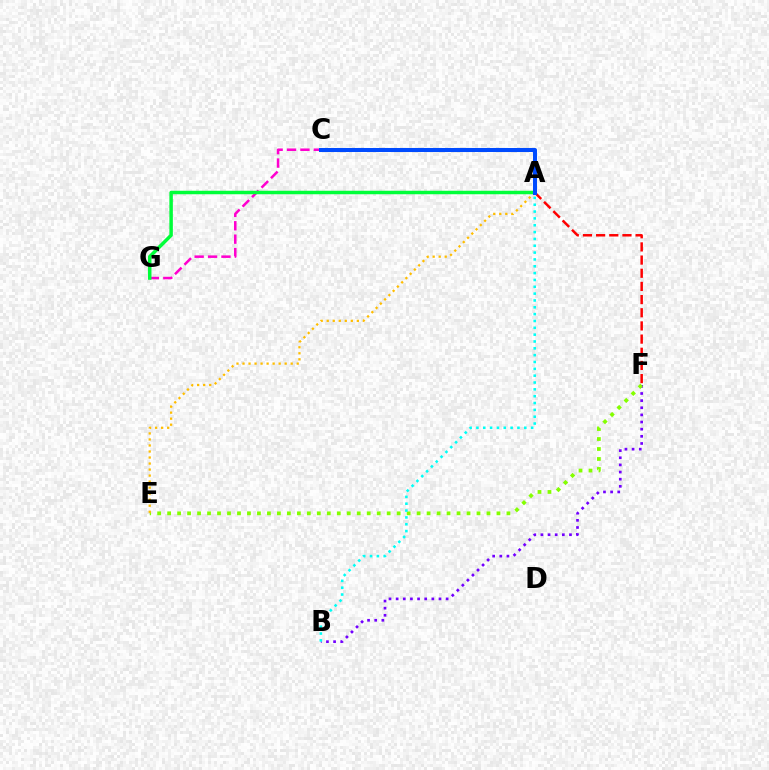{('B', 'F'): [{'color': '#7200ff', 'line_style': 'dotted', 'thickness': 1.94}], ('E', 'F'): [{'color': '#84ff00', 'line_style': 'dotted', 'thickness': 2.71}], ('A', 'E'): [{'color': '#ffbd00', 'line_style': 'dotted', 'thickness': 1.64}], ('C', 'G'): [{'color': '#ff00cf', 'line_style': 'dashed', 'thickness': 1.82}], ('A', 'B'): [{'color': '#00fff6', 'line_style': 'dotted', 'thickness': 1.86}], ('A', 'G'): [{'color': '#00ff39', 'line_style': 'solid', 'thickness': 2.51}], ('A', 'F'): [{'color': '#ff0000', 'line_style': 'dashed', 'thickness': 1.79}], ('A', 'C'): [{'color': '#004bff', 'line_style': 'solid', 'thickness': 2.9}]}